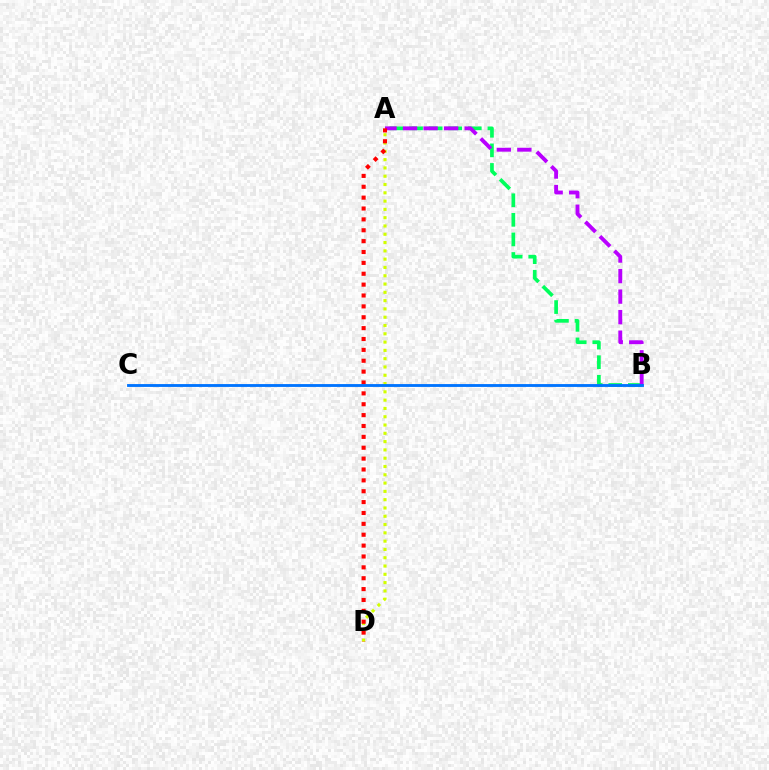{('A', 'B'): [{'color': '#00ff5c', 'line_style': 'dashed', 'thickness': 2.66}, {'color': '#b900ff', 'line_style': 'dashed', 'thickness': 2.79}], ('A', 'D'): [{'color': '#d1ff00', 'line_style': 'dotted', 'thickness': 2.25}, {'color': '#ff0000', 'line_style': 'dotted', 'thickness': 2.95}], ('B', 'C'): [{'color': '#0074ff', 'line_style': 'solid', 'thickness': 2.05}]}